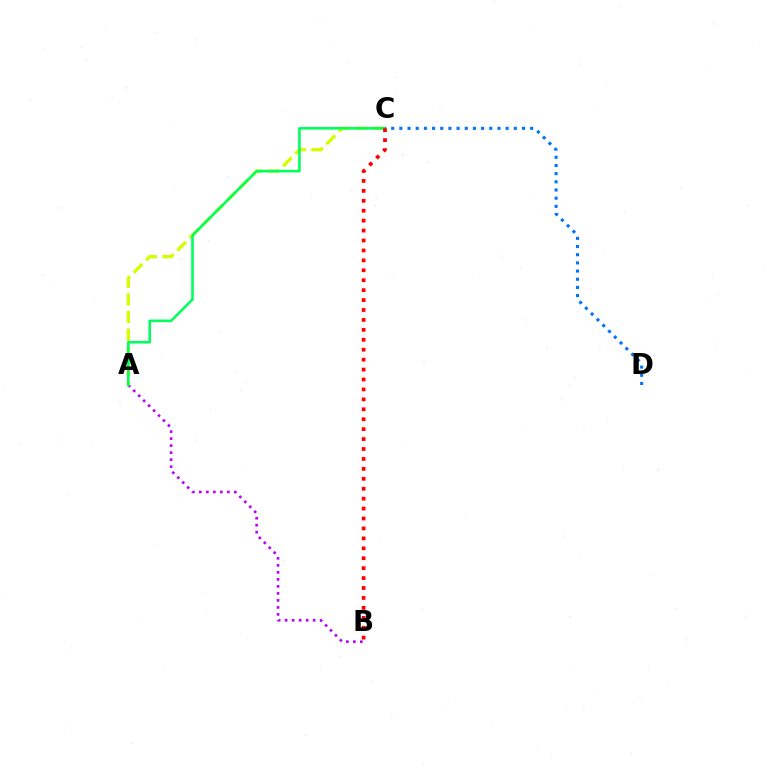{('A', 'B'): [{'color': '#b900ff', 'line_style': 'dotted', 'thickness': 1.9}], ('A', 'C'): [{'color': '#d1ff00', 'line_style': 'dashed', 'thickness': 2.39}, {'color': '#00ff5c', 'line_style': 'solid', 'thickness': 1.88}], ('C', 'D'): [{'color': '#0074ff', 'line_style': 'dotted', 'thickness': 2.22}], ('B', 'C'): [{'color': '#ff0000', 'line_style': 'dotted', 'thickness': 2.7}]}